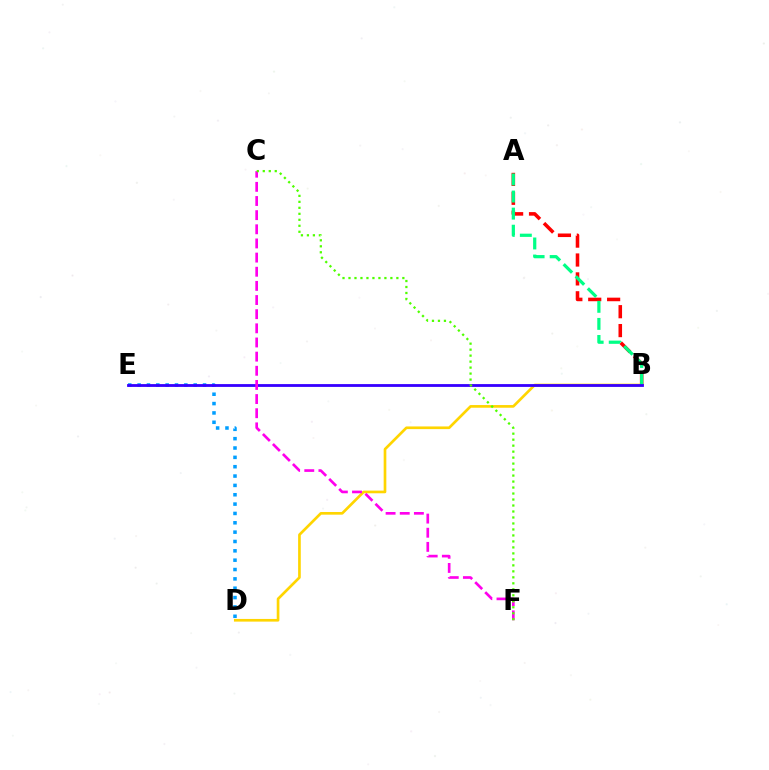{('A', 'B'): [{'color': '#ff0000', 'line_style': 'dashed', 'thickness': 2.57}, {'color': '#00ff86', 'line_style': 'dashed', 'thickness': 2.32}], ('B', 'D'): [{'color': '#ffd500', 'line_style': 'solid', 'thickness': 1.92}], ('D', 'E'): [{'color': '#009eff', 'line_style': 'dotted', 'thickness': 2.54}], ('B', 'E'): [{'color': '#3700ff', 'line_style': 'solid', 'thickness': 2.03}], ('C', 'F'): [{'color': '#ff00ed', 'line_style': 'dashed', 'thickness': 1.92}, {'color': '#4fff00', 'line_style': 'dotted', 'thickness': 1.63}]}